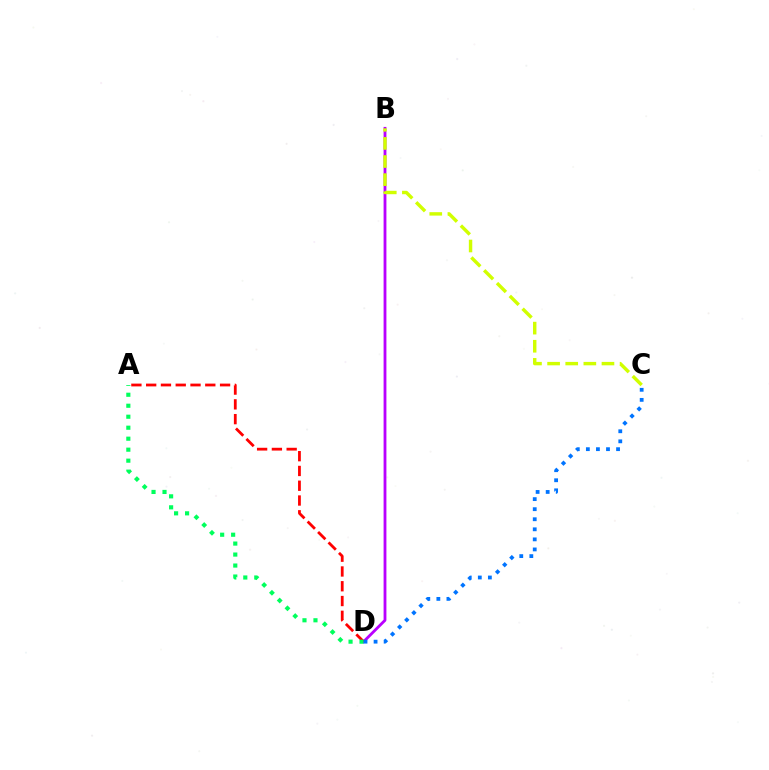{('B', 'D'): [{'color': '#b900ff', 'line_style': 'solid', 'thickness': 2.03}], ('A', 'D'): [{'color': '#ff0000', 'line_style': 'dashed', 'thickness': 2.01}, {'color': '#00ff5c', 'line_style': 'dotted', 'thickness': 2.98}], ('C', 'D'): [{'color': '#0074ff', 'line_style': 'dotted', 'thickness': 2.73}], ('B', 'C'): [{'color': '#d1ff00', 'line_style': 'dashed', 'thickness': 2.46}]}